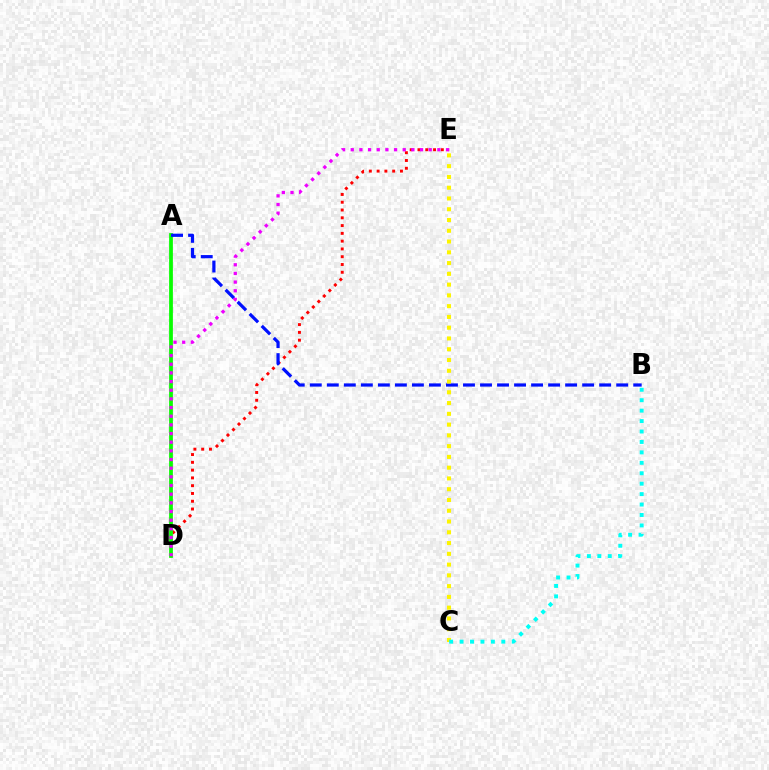{('D', 'E'): [{'color': '#ff0000', 'line_style': 'dotted', 'thickness': 2.11}, {'color': '#ee00ff', 'line_style': 'dotted', 'thickness': 2.35}], ('A', 'D'): [{'color': '#08ff00', 'line_style': 'solid', 'thickness': 2.71}], ('A', 'B'): [{'color': '#0010ff', 'line_style': 'dashed', 'thickness': 2.31}], ('C', 'E'): [{'color': '#fcf500', 'line_style': 'dotted', 'thickness': 2.93}], ('B', 'C'): [{'color': '#00fff6', 'line_style': 'dotted', 'thickness': 2.83}]}